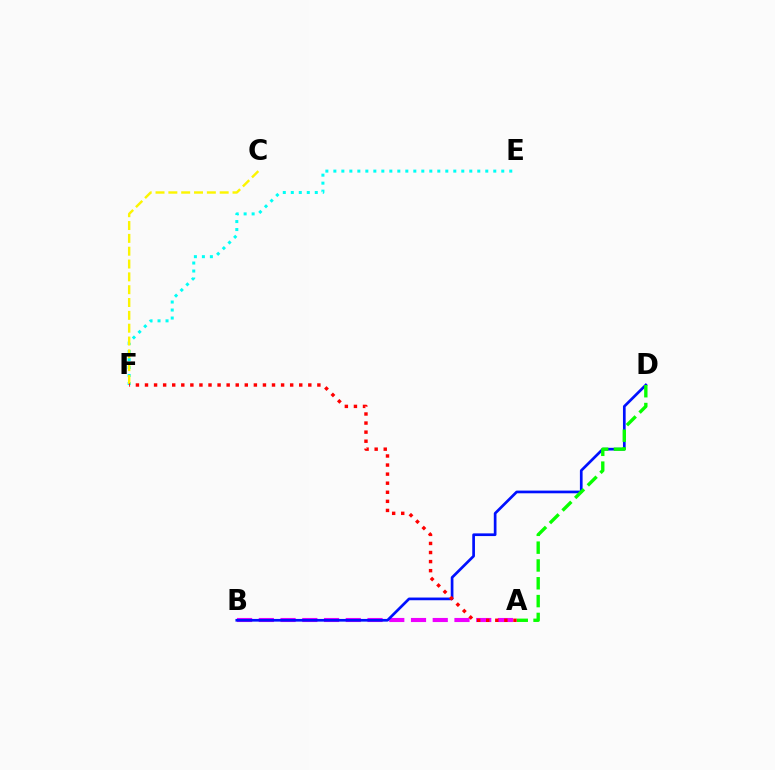{('A', 'B'): [{'color': '#ee00ff', 'line_style': 'dashed', 'thickness': 2.95}], ('B', 'D'): [{'color': '#0010ff', 'line_style': 'solid', 'thickness': 1.94}], ('E', 'F'): [{'color': '#00fff6', 'line_style': 'dotted', 'thickness': 2.17}], ('A', 'D'): [{'color': '#08ff00', 'line_style': 'dashed', 'thickness': 2.42}], ('C', 'F'): [{'color': '#fcf500', 'line_style': 'dashed', 'thickness': 1.74}], ('A', 'F'): [{'color': '#ff0000', 'line_style': 'dotted', 'thickness': 2.47}]}